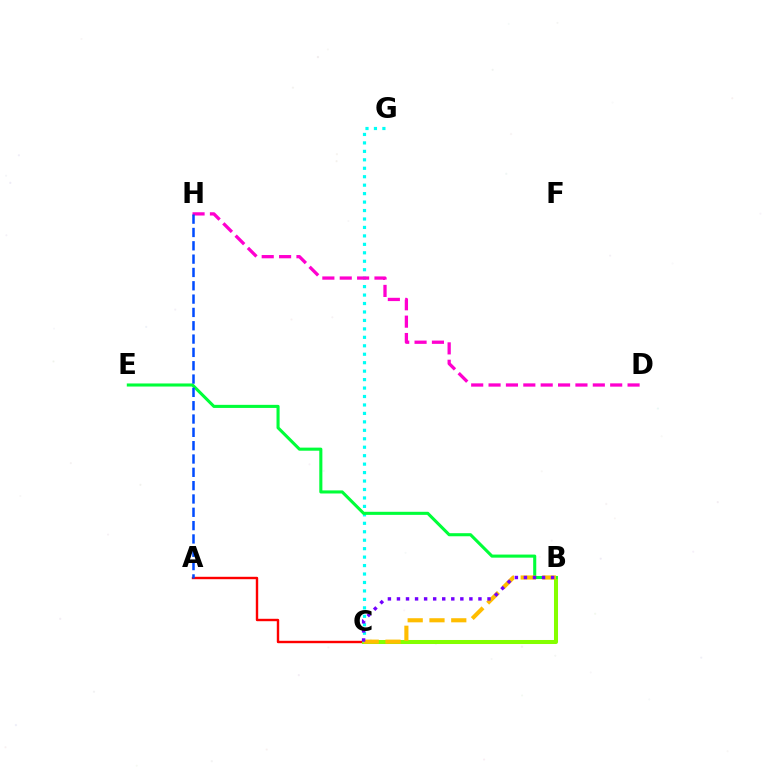{('A', 'C'): [{'color': '#ff0000', 'line_style': 'solid', 'thickness': 1.73}], ('B', 'C'): [{'color': '#84ff00', 'line_style': 'solid', 'thickness': 2.9}, {'color': '#ffbd00', 'line_style': 'dashed', 'thickness': 2.96}, {'color': '#7200ff', 'line_style': 'dotted', 'thickness': 2.46}], ('C', 'G'): [{'color': '#00fff6', 'line_style': 'dotted', 'thickness': 2.3}], ('B', 'E'): [{'color': '#00ff39', 'line_style': 'solid', 'thickness': 2.22}], ('D', 'H'): [{'color': '#ff00cf', 'line_style': 'dashed', 'thickness': 2.36}], ('A', 'H'): [{'color': '#004bff', 'line_style': 'dashed', 'thickness': 1.81}]}